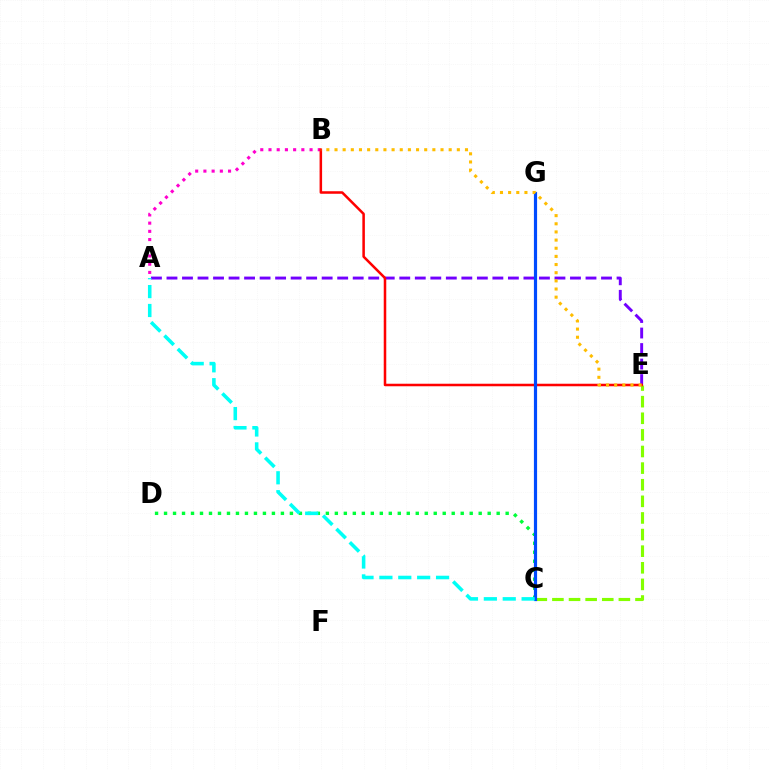{('C', 'E'): [{'color': '#84ff00', 'line_style': 'dashed', 'thickness': 2.26}], ('A', 'E'): [{'color': '#7200ff', 'line_style': 'dashed', 'thickness': 2.11}], ('C', 'D'): [{'color': '#00ff39', 'line_style': 'dotted', 'thickness': 2.44}], ('A', 'B'): [{'color': '#ff00cf', 'line_style': 'dotted', 'thickness': 2.23}], ('B', 'E'): [{'color': '#ff0000', 'line_style': 'solid', 'thickness': 1.82}, {'color': '#ffbd00', 'line_style': 'dotted', 'thickness': 2.22}], ('C', 'G'): [{'color': '#004bff', 'line_style': 'solid', 'thickness': 2.29}], ('A', 'C'): [{'color': '#00fff6', 'line_style': 'dashed', 'thickness': 2.57}]}